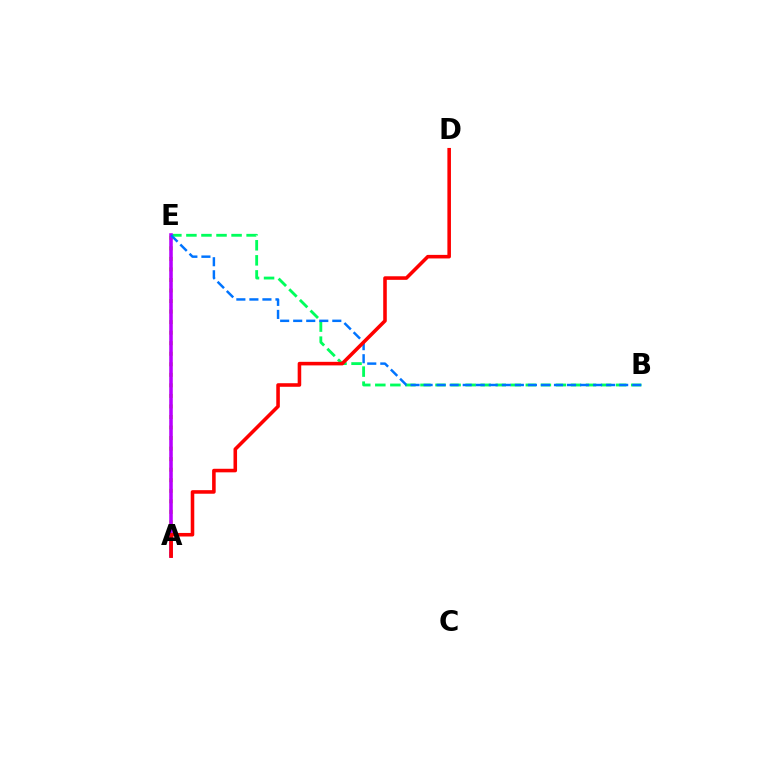{('A', 'E'): [{'color': '#d1ff00', 'line_style': 'dotted', 'thickness': 2.86}, {'color': '#b900ff', 'line_style': 'solid', 'thickness': 2.57}], ('B', 'E'): [{'color': '#00ff5c', 'line_style': 'dashed', 'thickness': 2.04}, {'color': '#0074ff', 'line_style': 'dashed', 'thickness': 1.77}], ('A', 'D'): [{'color': '#ff0000', 'line_style': 'solid', 'thickness': 2.57}]}